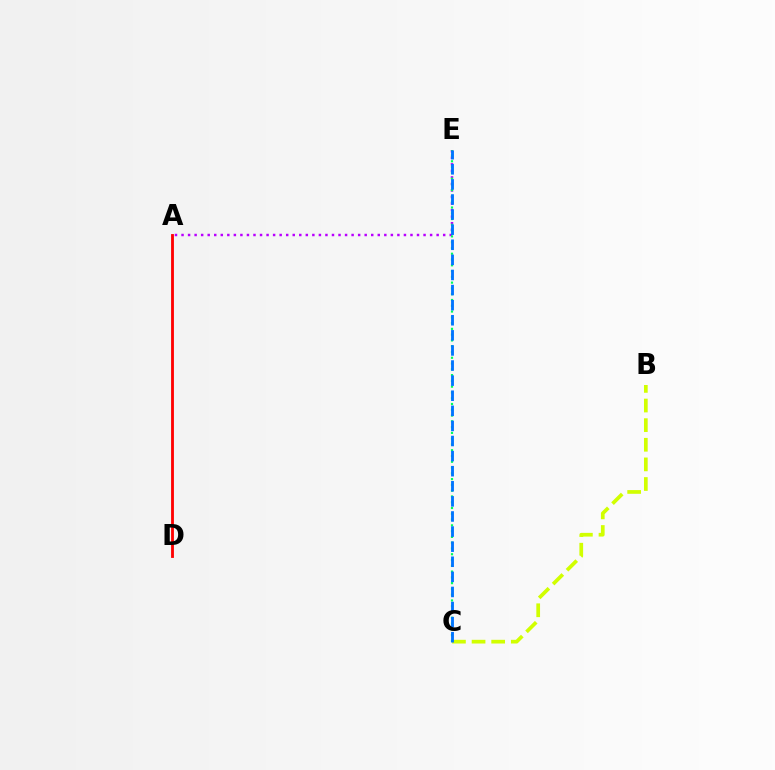{('A', 'D'): [{'color': '#ff0000', 'line_style': 'solid', 'thickness': 2.04}], ('A', 'E'): [{'color': '#b900ff', 'line_style': 'dotted', 'thickness': 1.78}], ('B', 'C'): [{'color': '#d1ff00', 'line_style': 'dashed', 'thickness': 2.67}], ('C', 'E'): [{'color': '#00ff5c', 'line_style': 'dotted', 'thickness': 1.57}, {'color': '#0074ff', 'line_style': 'dashed', 'thickness': 2.05}]}